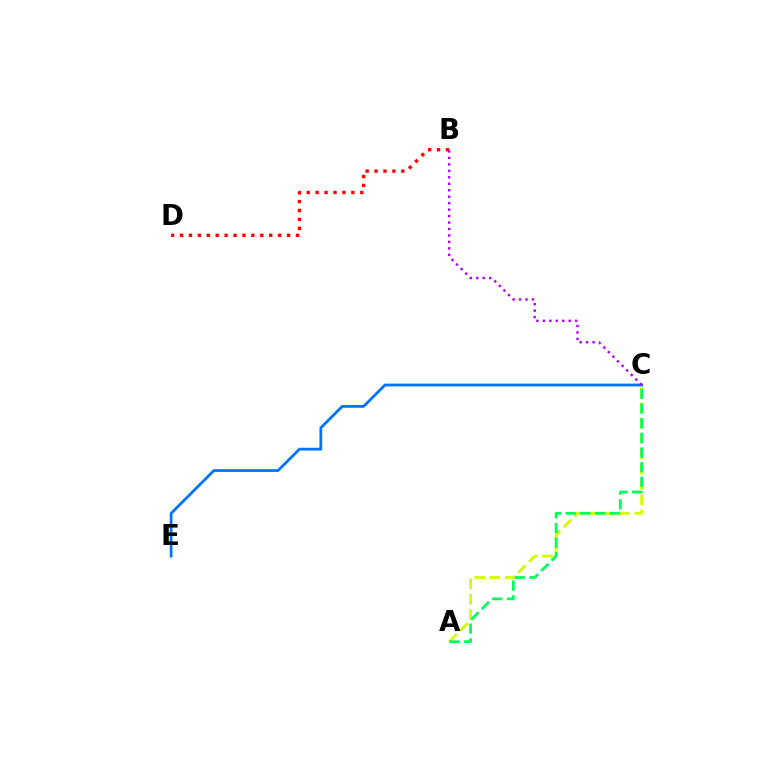{('A', 'C'): [{'color': '#d1ff00', 'line_style': 'dashed', 'thickness': 2.08}, {'color': '#00ff5c', 'line_style': 'dashed', 'thickness': 1.99}], ('C', 'E'): [{'color': '#0074ff', 'line_style': 'solid', 'thickness': 2.0}], ('B', 'D'): [{'color': '#ff0000', 'line_style': 'dotted', 'thickness': 2.42}], ('B', 'C'): [{'color': '#b900ff', 'line_style': 'dotted', 'thickness': 1.76}]}